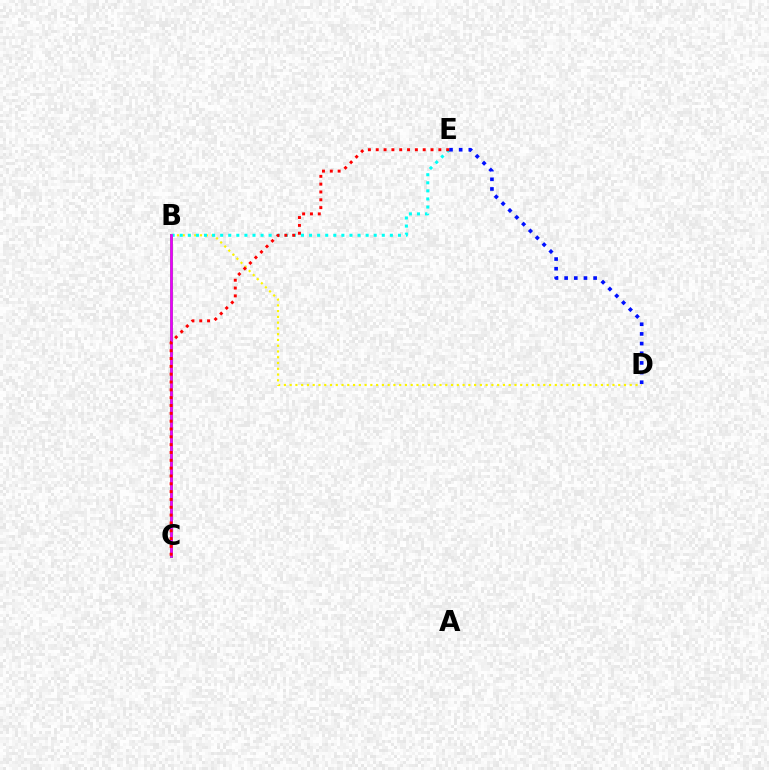{('B', 'C'): [{'color': '#08ff00', 'line_style': 'solid', 'thickness': 2.17}, {'color': '#ee00ff', 'line_style': 'solid', 'thickness': 1.94}], ('B', 'D'): [{'color': '#fcf500', 'line_style': 'dotted', 'thickness': 1.57}], ('B', 'E'): [{'color': '#00fff6', 'line_style': 'dotted', 'thickness': 2.2}], ('D', 'E'): [{'color': '#0010ff', 'line_style': 'dotted', 'thickness': 2.63}], ('C', 'E'): [{'color': '#ff0000', 'line_style': 'dotted', 'thickness': 2.13}]}